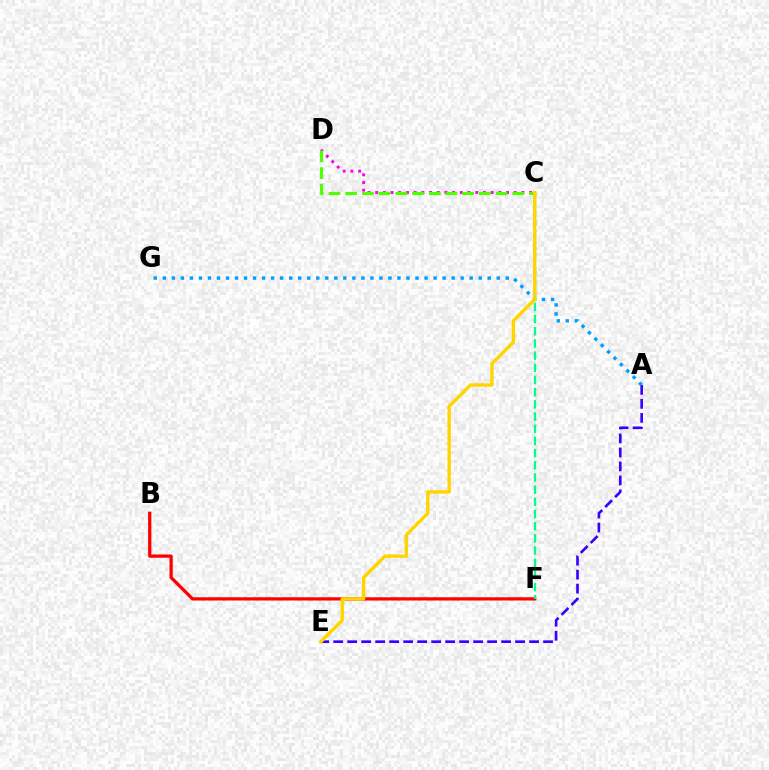{('C', 'D'): [{'color': '#ff00ed', 'line_style': 'dotted', 'thickness': 2.09}, {'color': '#4fff00', 'line_style': 'dashed', 'thickness': 2.27}], ('A', 'E'): [{'color': '#3700ff', 'line_style': 'dashed', 'thickness': 1.9}], ('B', 'F'): [{'color': '#ff0000', 'line_style': 'solid', 'thickness': 2.33}], ('A', 'G'): [{'color': '#009eff', 'line_style': 'dotted', 'thickness': 2.45}], ('C', 'F'): [{'color': '#00ff86', 'line_style': 'dashed', 'thickness': 1.66}], ('C', 'E'): [{'color': '#ffd500', 'line_style': 'solid', 'thickness': 2.44}]}